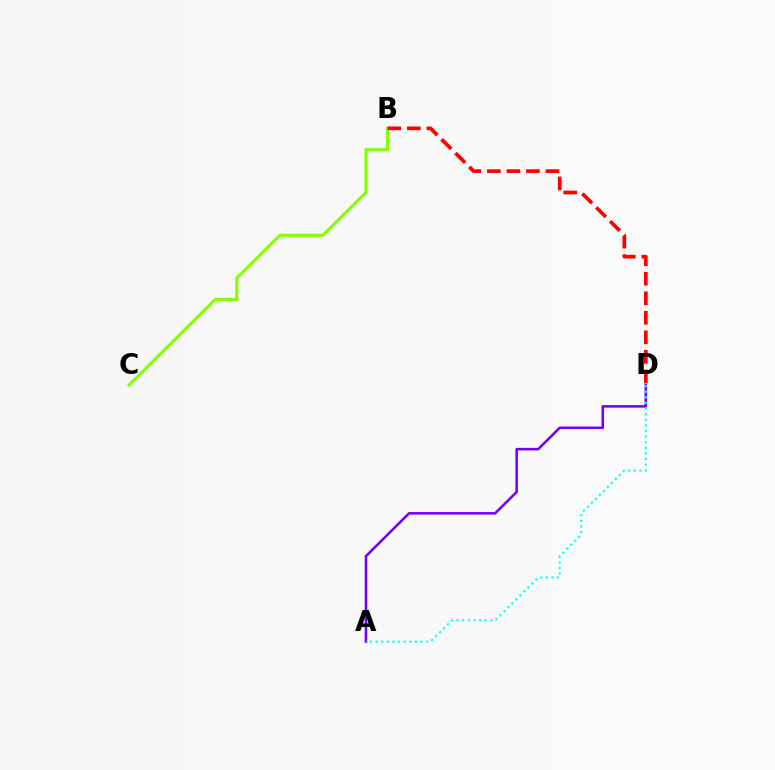{('A', 'D'): [{'color': '#7200ff', 'line_style': 'solid', 'thickness': 1.84}, {'color': '#00fff6', 'line_style': 'dotted', 'thickness': 1.53}], ('B', 'C'): [{'color': '#84ff00', 'line_style': 'solid', 'thickness': 2.22}], ('B', 'D'): [{'color': '#ff0000', 'line_style': 'dashed', 'thickness': 2.65}]}